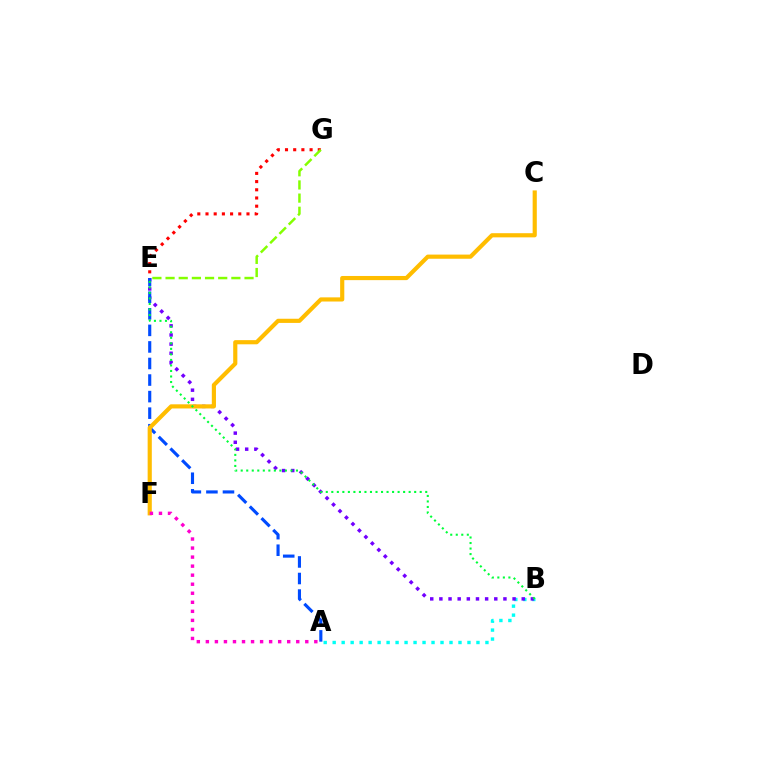{('E', 'G'): [{'color': '#ff0000', 'line_style': 'dotted', 'thickness': 2.23}, {'color': '#84ff00', 'line_style': 'dashed', 'thickness': 1.79}], ('A', 'B'): [{'color': '#00fff6', 'line_style': 'dotted', 'thickness': 2.44}], ('B', 'E'): [{'color': '#7200ff', 'line_style': 'dotted', 'thickness': 2.49}, {'color': '#00ff39', 'line_style': 'dotted', 'thickness': 1.5}], ('A', 'E'): [{'color': '#004bff', 'line_style': 'dashed', 'thickness': 2.25}], ('C', 'F'): [{'color': '#ffbd00', 'line_style': 'solid', 'thickness': 2.99}], ('A', 'F'): [{'color': '#ff00cf', 'line_style': 'dotted', 'thickness': 2.46}]}